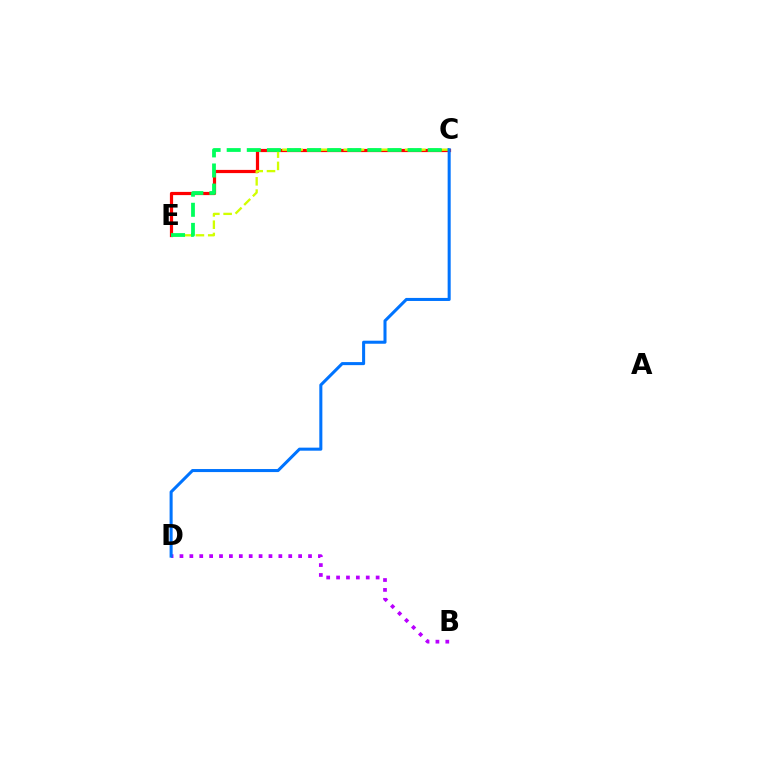{('C', 'E'): [{'color': '#ff0000', 'line_style': 'solid', 'thickness': 2.31}, {'color': '#d1ff00', 'line_style': 'dashed', 'thickness': 1.67}, {'color': '#00ff5c', 'line_style': 'dashed', 'thickness': 2.73}], ('B', 'D'): [{'color': '#b900ff', 'line_style': 'dotted', 'thickness': 2.69}], ('C', 'D'): [{'color': '#0074ff', 'line_style': 'solid', 'thickness': 2.19}]}